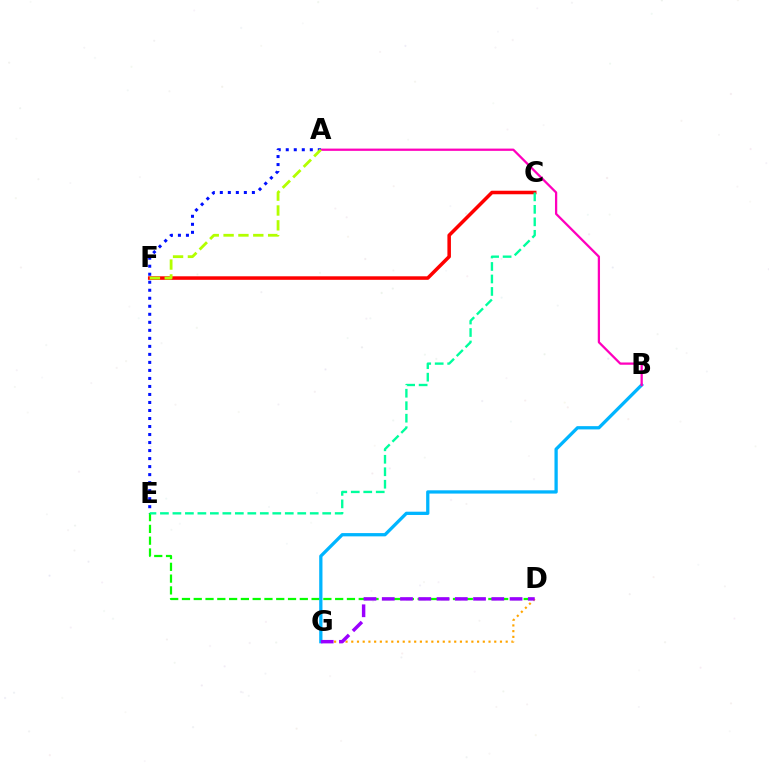{('D', 'E'): [{'color': '#08ff00', 'line_style': 'dashed', 'thickness': 1.6}], ('B', 'G'): [{'color': '#00b5ff', 'line_style': 'solid', 'thickness': 2.36}], ('A', 'B'): [{'color': '#ff00bd', 'line_style': 'solid', 'thickness': 1.63}], ('C', 'F'): [{'color': '#ff0000', 'line_style': 'solid', 'thickness': 2.54}], ('D', 'G'): [{'color': '#ffa500', 'line_style': 'dotted', 'thickness': 1.55}, {'color': '#9b00ff', 'line_style': 'dashed', 'thickness': 2.48}], ('A', 'E'): [{'color': '#0010ff', 'line_style': 'dotted', 'thickness': 2.18}], ('A', 'F'): [{'color': '#b3ff00', 'line_style': 'dashed', 'thickness': 2.02}], ('C', 'E'): [{'color': '#00ff9d', 'line_style': 'dashed', 'thickness': 1.7}]}